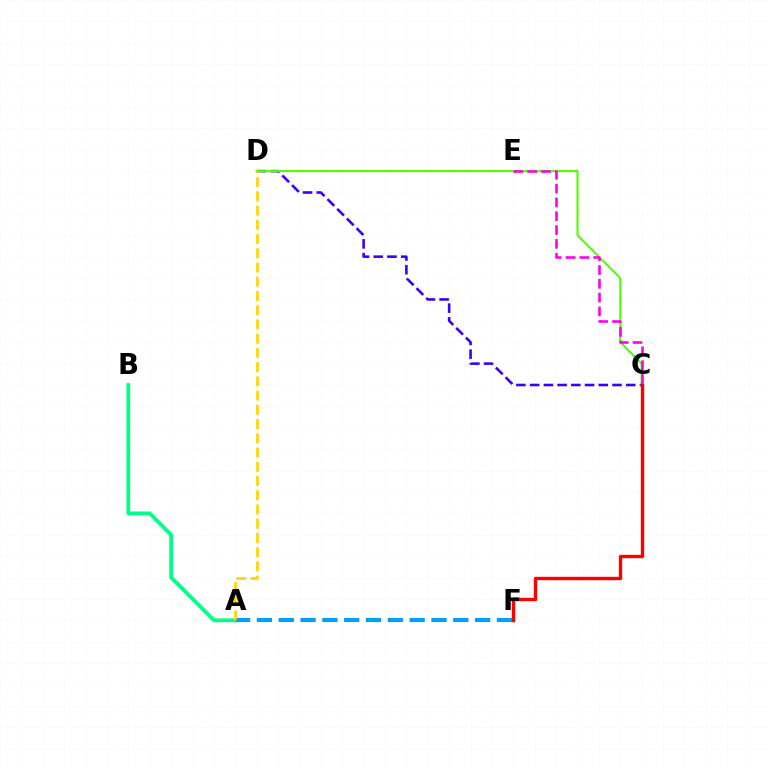{('A', 'B'): [{'color': '#00ff86', 'line_style': 'solid', 'thickness': 2.71}], ('A', 'F'): [{'color': '#009eff', 'line_style': 'dashed', 'thickness': 2.96}], ('C', 'D'): [{'color': '#3700ff', 'line_style': 'dashed', 'thickness': 1.87}, {'color': '#4fff00', 'line_style': 'solid', 'thickness': 1.5}], ('C', 'E'): [{'color': '#ff00ed', 'line_style': 'dashed', 'thickness': 1.88}], ('C', 'F'): [{'color': '#ff0000', 'line_style': 'solid', 'thickness': 2.43}], ('A', 'D'): [{'color': '#ffd500', 'line_style': 'dashed', 'thickness': 1.93}]}